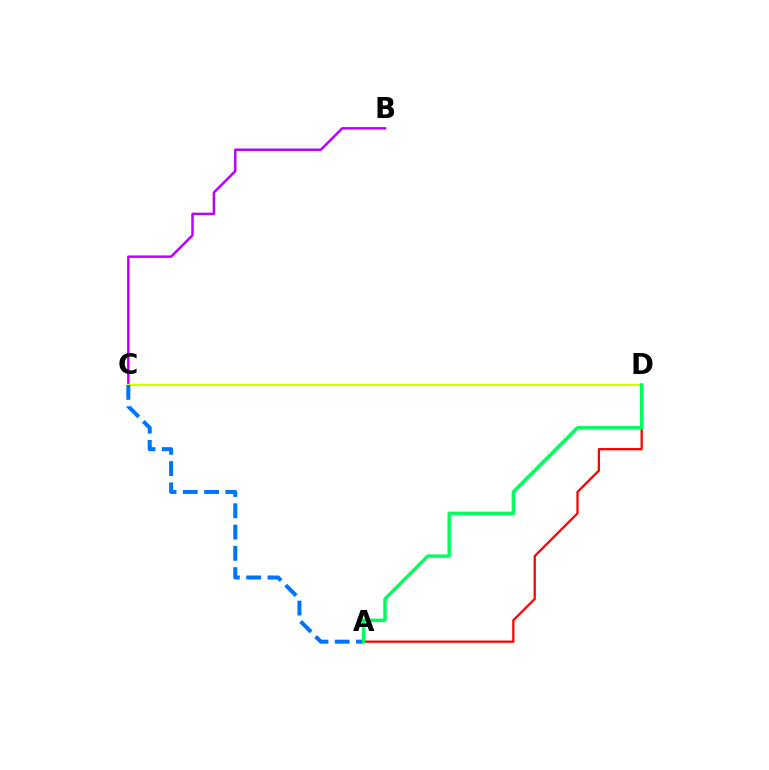{('B', 'C'): [{'color': '#b900ff', 'line_style': 'solid', 'thickness': 1.79}], ('A', 'D'): [{'color': '#ff0000', 'line_style': 'solid', 'thickness': 1.64}, {'color': '#00ff5c', 'line_style': 'solid', 'thickness': 2.46}], ('C', 'D'): [{'color': '#d1ff00', 'line_style': 'solid', 'thickness': 1.56}], ('A', 'C'): [{'color': '#0074ff', 'line_style': 'dashed', 'thickness': 2.89}]}